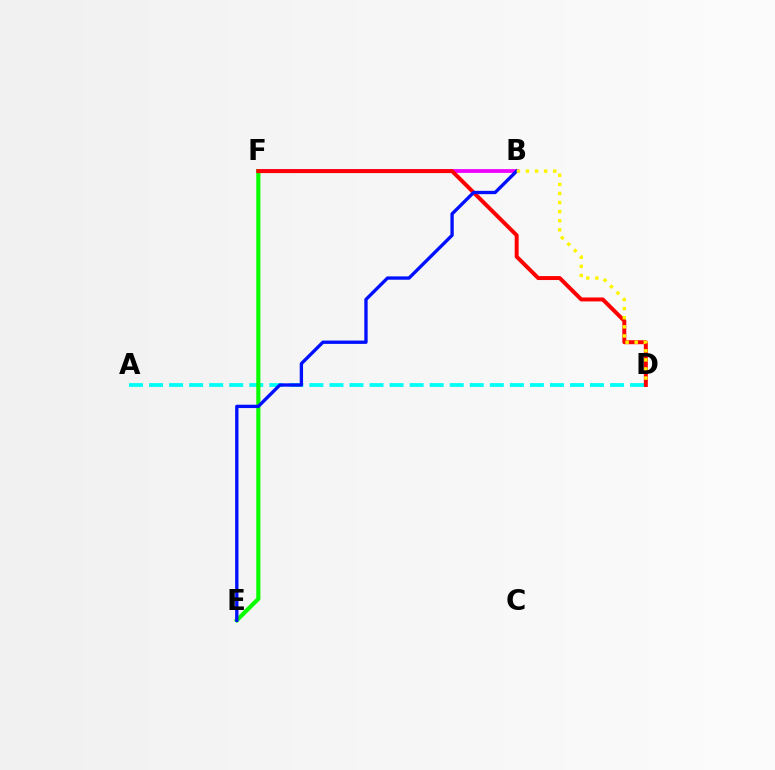{('A', 'D'): [{'color': '#00fff6', 'line_style': 'dashed', 'thickness': 2.72}], ('B', 'F'): [{'color': '#ee00ff', 'line_style': 'solid', 'thickness': 2.71}], ('E', 'F'): [{'color': '#08ff00', 'line_style': 'solid', 'thickness': 2.98}], ('D', 'F'): [{'color': '#ff0000', 'line_style': 'solid', 'thickness': 2.85}], ('B', 'E'): [{'color': '#0010ff', 'line_style': 'solid', 'thickness': 2.4}], ('B', 'D'): [{'color': '#fcf500', 'line_style': 'dotted', 'thickness': 2.47}]}